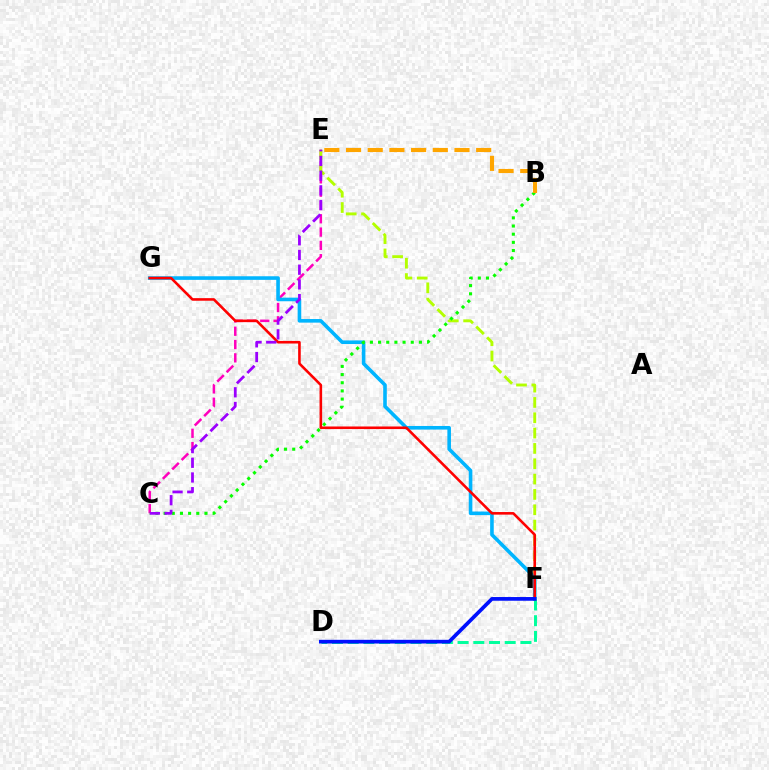{('C', 'E'): [{'color': '#ff00bd', 'line_style': 'dashed', 'thickness': 1.81}, {'color': '#9b00ff', 'line_style': 'dashed', 'thickness': 2.0}], ('E', 'F'): [{'color': '#b3ff00', 'line_style': 'dashed', 'thickness': 2.08}], ('F', 'G'): [{'color': '#00b5ff', 'line_style': 'solid', 'thickness': 2.59}, {'color': '#ff0000', 'line_style': 'solid', 'thickness': 1.87}], ('B', 'C'): [{'color': '#08ff00', 'line_style': 'dotted', 'thickness': 2.22}], ('D', 'F'): [{'color': '#00ff9d', 'line_style': 'dashed', 'thickness': 2.13}, {'color': '#0010ff', 'line_style': 'solid', 'thickness': 2.67}], ('B', 'E'): [{'color': '#ffa500', 'line_style': 'dashed', 'thickness': 2.95}]}